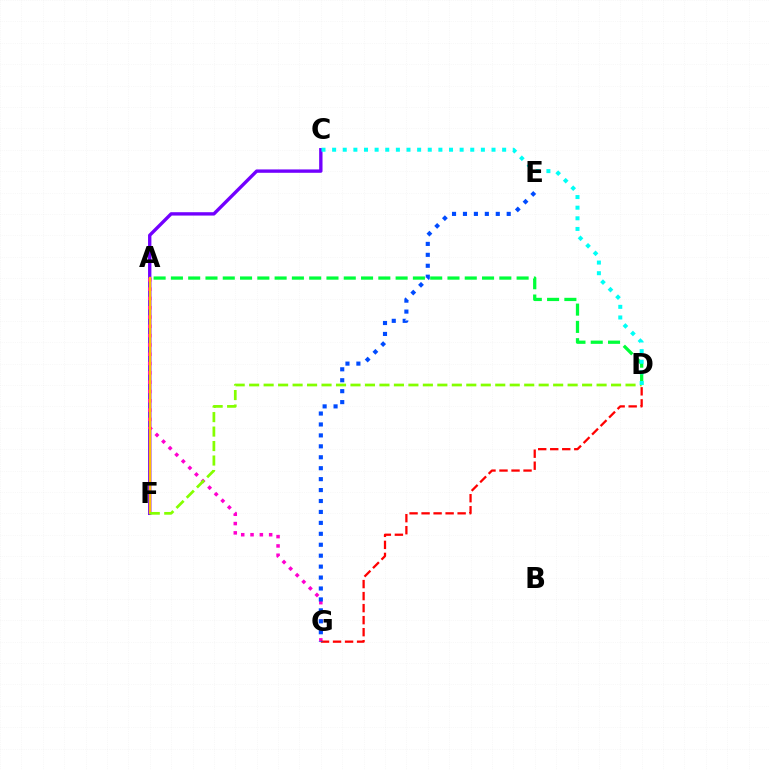{('C', 'F'): [{'color': '#7200ff', 'line_style': 'solid', 'thickness': 2.42}], ('A', 'G'): [{'color': '#ff00cf', 'line_style': 'dotted', 'thickness': 2.53}], ('A', 'F'): [{'color': '#ffbd00', 'line_style': 'solid', 'thickness': 1.66}], ('D', 'G'): [{'color': '#ff0000', 'line_style': 'dashed', 'thickness': 1.63}], ('E', 'G'): [{'color': '#004bff', 'line_style': 'dotted', 'thickness': 2.97}], ('D', 'F'): [{'color': '#84ff00', 'line_style': 'dashed', 'thickness': 1.97}], ('A', 'D'): [{'color': '#00ff39', 'line_style': 'dashed', 'thickness': 2.35}], ('C', 'D'): [{'color': '#00fff6', 'line_style': 'dotted', 'thickness': 2.89}]}